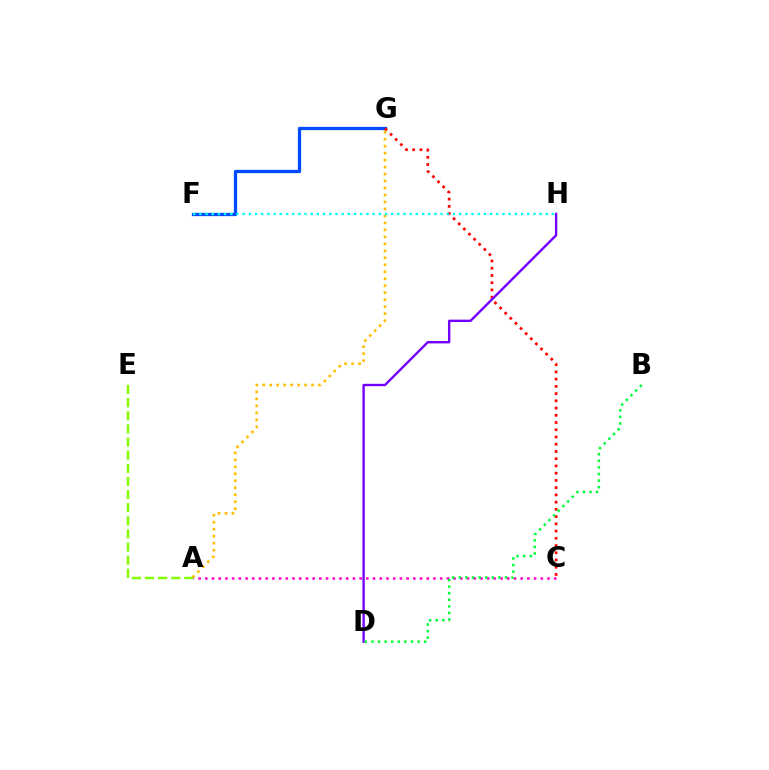{('F', 'G'): [{'color': '#004bff', 'line_style': 'solid', 'thickness': 2.36}], ('A', 'G'): [{'color': '#ffbd00', 'line_style': 'dotted', 'thickness': 1.9}], ('C', 'G'): [{'color': '#ff0000', 'line_style': 'dotted', 'thickness': 1.97}], ('F', 'H'): [{'color': '#00fff6', 'line_style': 'dotted', 'thickness': 1.68}], ('A', 'E'): [{'color': '#84ff00', 'line_style': 'dashed', 'thickness': 1.78}], ('D', 'H'): [{'color': '#7200ff', 'line_style': 'solid', 'thickness': 1.72}], ('A', 'C'): [{'color': '#ff00cf', 'line_style': 'dotted', 'thickness': 1.82}], ('B', 'D'): [{'color': '#00ff39', 'line_style': 'dotted', 'thickness': 1.79}]}